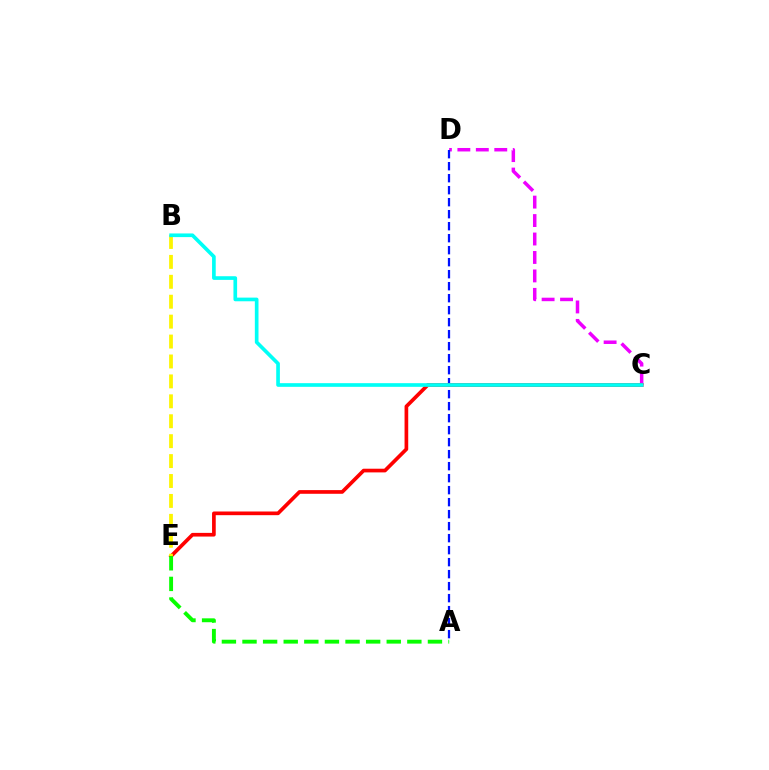{('C', 'D'): [{'color': '#ee00ff', 'line_style': 'dashed', 'thickness': 2.51}], ('A', 'D'): [{'color': '#0010ff', 'line_style': 'dashed', 'thickness': 1.63}], ('C', 'E'): [{'color': '#ff0000', 'line_style': 'solid', 'thickness': 2.65}], ('A', 'E'): [{'color': '#08ff00', 'line_style': 'dashed', 'thickness': 2.8}], ('B', 'E'): [{'color': '#fcf500', 'line_style': 'dashed', 'thickness': 2.71}], ('B', 'C'): [{'color': '#00fff6', 'line_style': 'solid', 'thickness': 2.64}]}